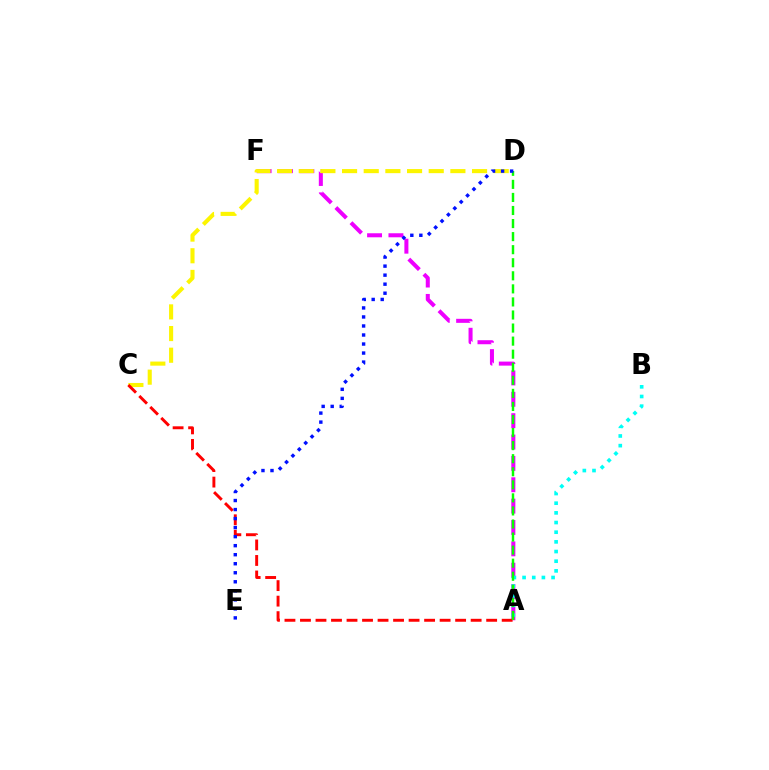{('A', 'F'): [{'color': '#ee00ff', 'line_style': 'dashed', 'thickness': 2.9}], ('A', 'B'): [{'color': '#00fff6', 'line_style': 'dotted', 'thickness': 2.63}], ('C', 'D'): [{'color': '#fcf500', 'line_style': 'dashed', 'thickness': 2.94}], ('A', 'C'): [{'color': '#ff0000', 'line_style': 'dashed', 'thickness': 2.11}], ('A', 'D'): [{'color': '#08ff00', 'line_style': 'dashed', 'thickness': 1.77}], ('D', 'E'): [{'color': '#0010ff', 'line_style': 'dotted', 'thickness': 2.45}]}